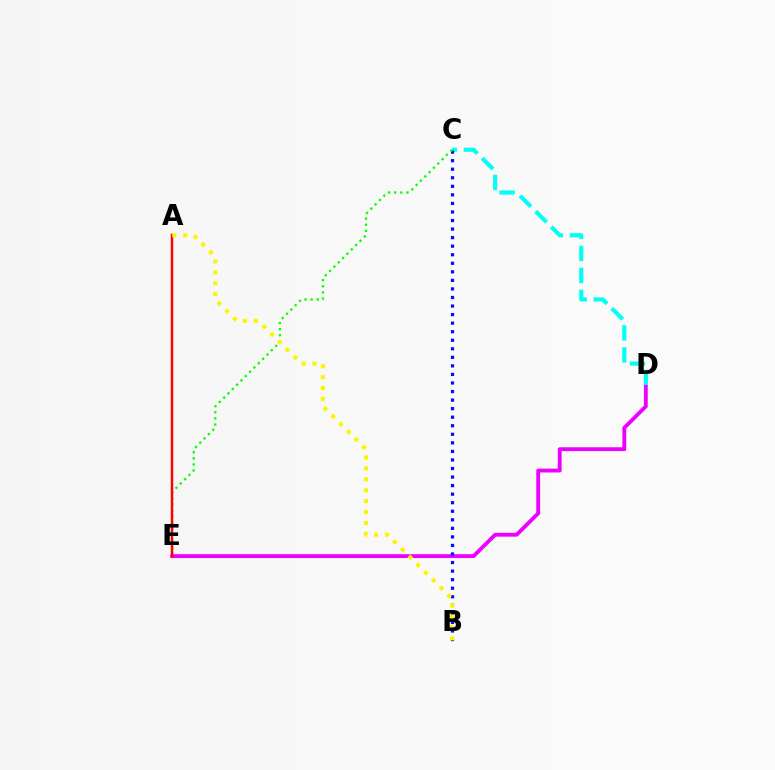{('D', 'E'): [{'color': '#ee00ff', 'line_style': 'solid', 'thickness': 2.77}], ('C', 'D'): [{'color': '#00fff6', 'line_style': 'dashed', 'thickness': 2.99}], ('B', 'C'): [{'color': '#0010ff', 'line_style': 'dotted', 'thickness': 2.32}], ('C', 'E'): [{'color': '#08ff00', 'line_style': 'dotted', 'thickness': 1.66}], ('A', 'E'): [{'color': '#ff0000', 'line_style': 'solid', 'thickness': 1.78}], ('A', 'B'): [{'color': '#fcf500', 'line_style': 'dotted', 'thickness': 2.97}]}